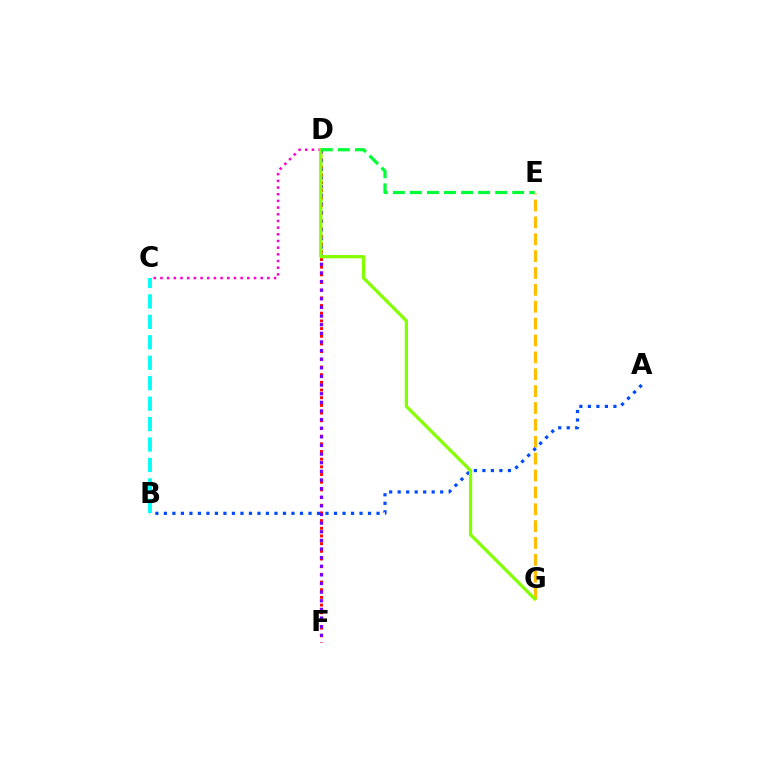{('E', 'G'): [{'color': '#ffbd00', 'line_style': 'dashed', 'thickness': 2.29}], ('D', 'F'): [{'color': '#ff0000', 'line_style': 'dotted', 'thickness': 2.09}, {'color': '#7200ff', 'line_style': 'dotted', 'thickness': 2.34}], ('C', 'D'): [{'color': '#ff00cf', 'line_style': 'dotted', 'thickness': 1.82}], ('A', 'B'): [{'color': '#004bff', 'line_style': 'dotted', 'thickness': 2.31}], ('D', 'G'): [{'color': '#84ff00', 'line_style': 'solid', 'thickness': 2.34}], ('B', 'C'): [{'color': '#00fff6', 'line_style': 'dashed', 'thickness': 2.78}], ('D', 'E'): [{'color': '#00ff39', 'line_style': 'dashed', 'thickness': 2.32}]}